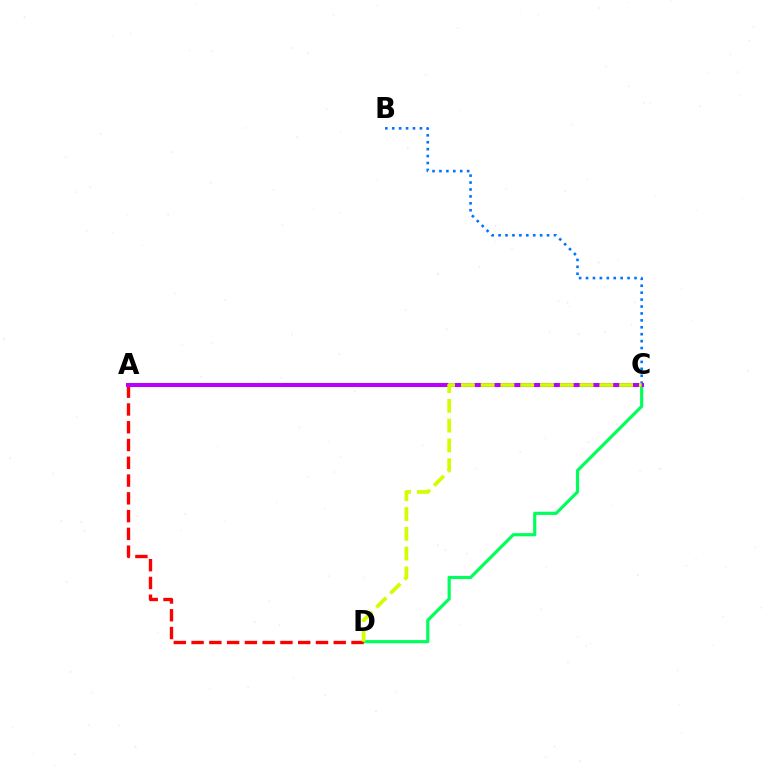{('C', 'D'): [{'color': '#00ff5c', 'line_style': 'solid', 'thickness': 2.28}, {'color': '#d1ff00', 'line_style': 'dashed', 'thickness': 2.69}], ('A', 'D'): [{'color': '#ff0000', 'line_style': 'dashed', 'thickness': 2.41}], ('B', 'C'): [{'color': '#0074ff', 'line_style': 'dotted', 'thickness': 1.88}], ('A', 'C'): [{'color': '#b900ff', 'line_style': 'solid', 'thickness': 2.93}]}